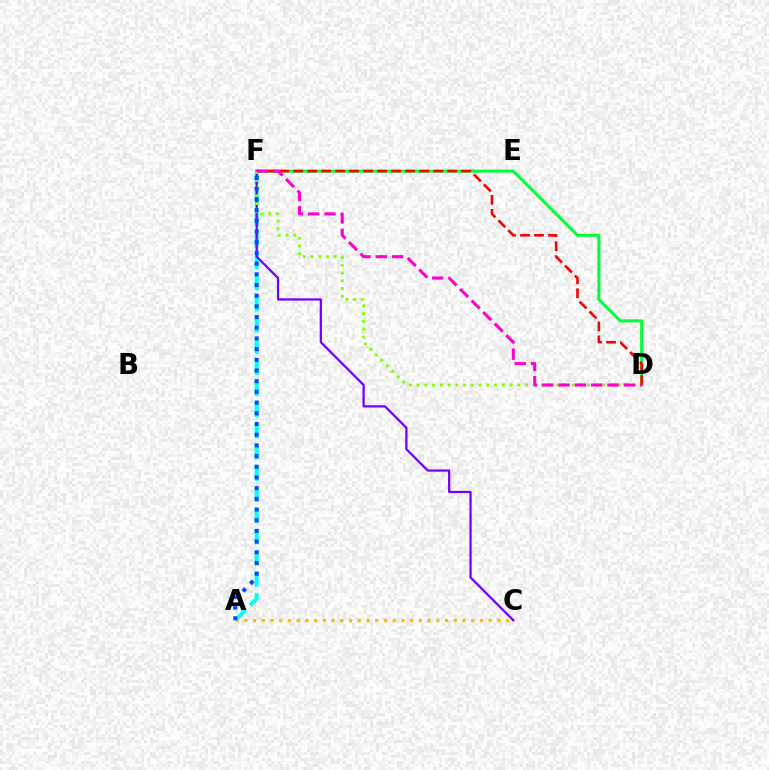{('D', 'F'): [{'color': '#00ff39', 'line_style': 'solid', 'thickness': 2.17}, {'color': '#ff0000', 'line_style': 'dashed', 'thickness': 1.9}, {'color': '#84ff00', 'line_style': 'dotted', 'thickness': 2.11}, {'color': '#ff00cf', 'line_style': 'dashed', 'thickness': 2.22}], ('A', 'F'): [{'color': '#00fff6', 'line_style': 'dashed', 'thickness': 2.88}, {'color': '#004bff', 'line_style': 'dotted', 'thickness': 2.9}], ('C', 'F'): [{'color': '#7200ff', 'line_style': 'solid', 'thickness': 1.62}], ('A', 'C'): [{'color': '#ffbd00', 'line_style': 'dotted', 'thickness': 2.37}]}